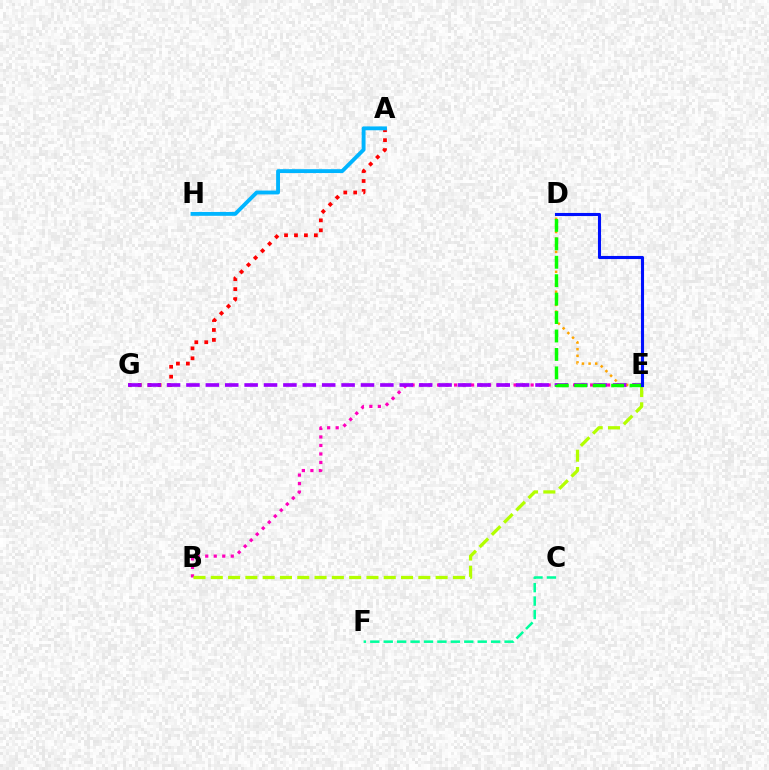{('B', 'E'): [{'color': '#ff00bd', 'line_style': 'dotted', 'thickness': 2.31}, {'color': '#b3ff00', 'line_style': 'dashed', 'thickness': 2.35}], ('A', 'G'): [{'color': '#ff0000', 'line_style': 'dotted', 'thickness': 2.7}], ('C', 'F'): [{'color': '#00ff9d', 'line_style': 'dashed', 'thickness': 1.82}], ('D', 'E'): [{'color': '#ffa500', 'line_style': 'dotted', 'thickness': 1.8}, {'color': '#08ff00', 'line_style': 'dashed', 'thickness': 2.5}, {'color': '#0010ff', 'line_style': 'solid', 'thickness': 2.23}], ('E', 'G'): [{'color': '#9b00ff', 'line_style': 'dashed', 'thickness': 2.63}], ('A', 'H'): [{'color': '#00b5ff', 'line_style': 'solid', 'thickness': 2.78}]}